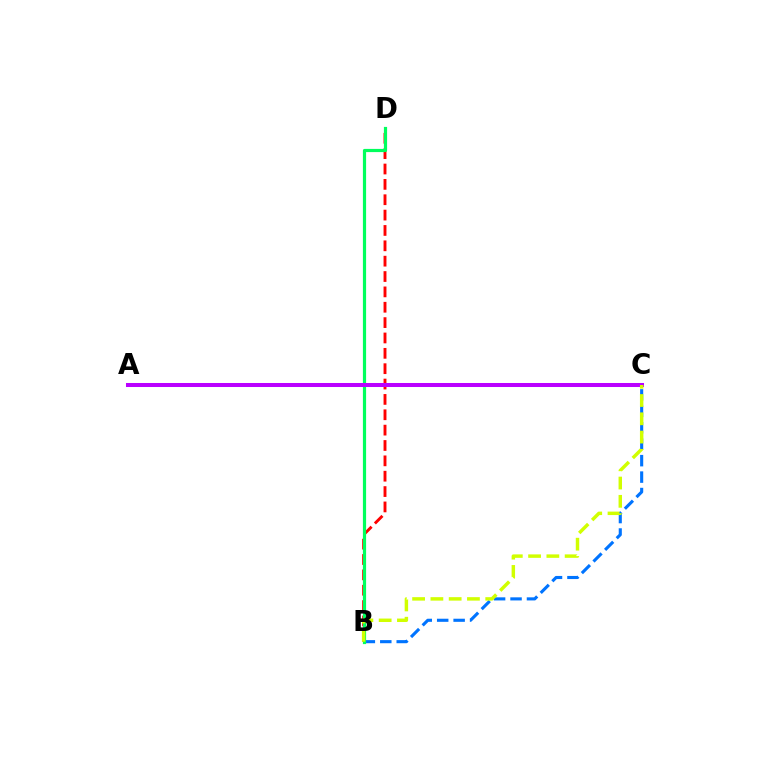{('B', 'C'): [{'color': '#0074ff', 'line_style': 'dashed', 'thickness': 2.23}, {'color': '#d1ff00', 'line_style': 'dashed', 'thickness': 2.48}], ('B', 'D'): [{'color': '#ff0000', 'line_style': 'dashed', 'thickness': 2.09}, {'color': '#00ff5c', 'line_style': 'solid', 'thickness': 2.3}], ('A', 'C'): [{'color': '#b900ff', 'line_style': 'solid', 'thickness': 2.9}]}